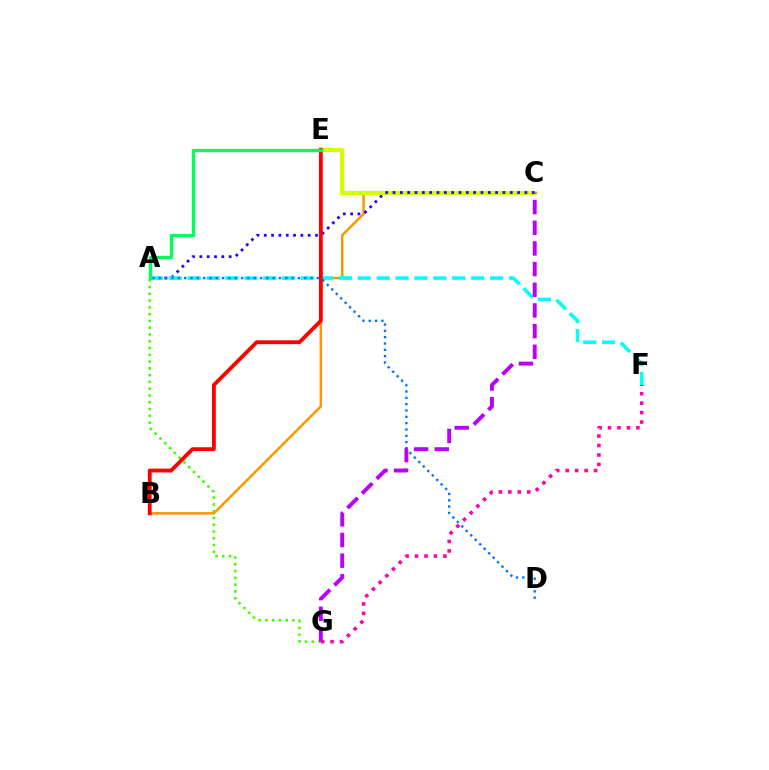{('B', 'C'): [{'color': '#ff9400', 'line_style': 'solid', 'thickness': 1.78}], ('C', 'E'): [{'color': '#d1ff00', 'line_style': 'solid', 'thickness': 2.99}], ('A', 'C'): [{'color': '#2500ff', 'line_style': 'dotted', 'thickness': 1.99}], ('A', 'G'): [{'color': '#3dff00', 'line_style': 'dotted', 'thickness': 1.84}], ('A', 'F'): [{'color': '#00fff6', 'line_style': 'dashed', 'thickness': 2.57}], ('A', 'D'): [{'color': '#0074ff', 'line_style': 'dotted', 'thickness': 1.72}], ('C', 'G'): [{'color': '#b900ff', 'line_style': 'dashed', 'thickness': 2.81}], ('B', 'E'): [{'color': '#ff0000', 'line_style': 'solid', 'thickness': 2.76}], ('A', 'E'): [{'color': '#00ff5c', 'line_style': 'solid', 'thickness': 2.39}], ('F', 'G'): [{'color': '#ff00ac', 'line_style': 'dotted', 'thickness': 2.57}]}